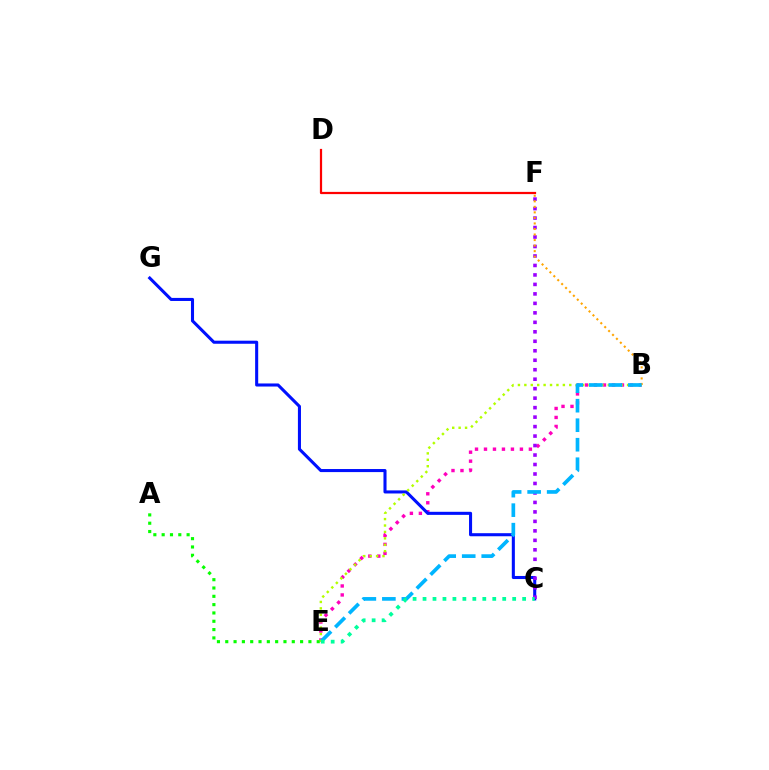{('B', 'E'): [{'color': '#ff00bd', 'line_style': 'dotted', 'thickness': 2.44}, {'color': '#b3ff00', 'line_style': 'dotted', 'thickness': 1.74}, {'color': '#00b5ff', 'line_style': 'dashed', 'thickness': 2.65}], ('D', 'F'): [{'color': '#ff0000', 'line_style': 'solid', 'thickness': 1.6}], ('C', 'G'): [{'color': '#0010ff', 'line_style': 'solid', 'thickness': 2.21}], ('A', 'E'): [{'color': '#08ff00', 'line_style': 'dotted', 'thickness': 2.26}], ('C', 'F'): [{'color': '#9b00ff', 'line_style': 'dotted', 'thickness': 2.58}], ('B', 'F'): [{'color': '#ffa500', 'line_style': 'dotted', 'thickness': 1.5}], ('C', 'E'): [{'color': '#00ff9d', 'line_style': 'dotted', 'thickness': 2.71}]}